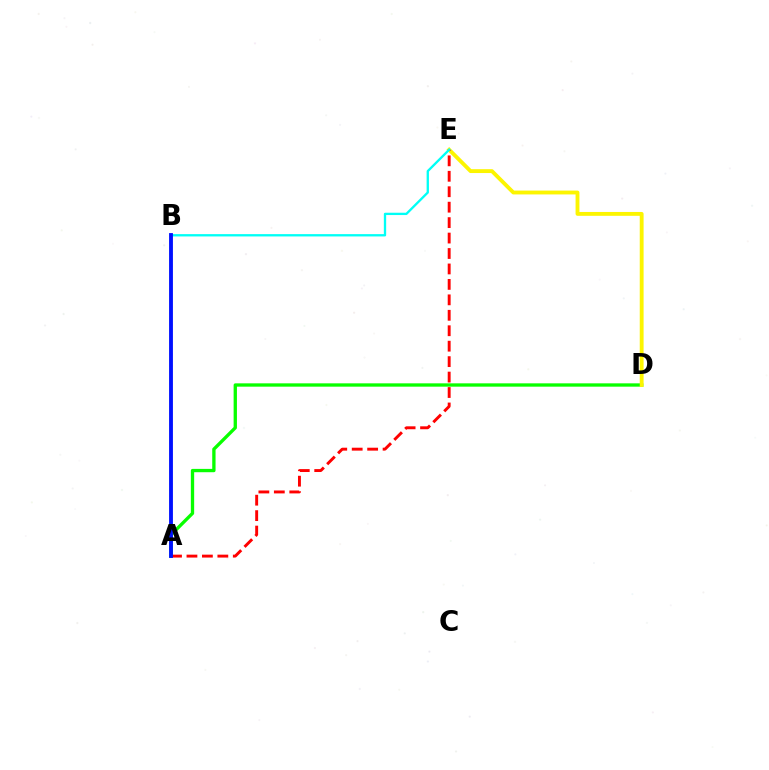{('A', 'D'): [{'color': '#08ff00', 'line_style': 'solid', 'thickness': 2.39}], ('D', 'E'): [{'color': '#fcf500', 'line_style': 'solid', 'thickness': 2.77}], ('A', 'E'): [{'color': '#ff0000', 'line_style': 'dashed', 'thickness': 2.1}], ('B', 'E'): [{'color': '#00fff6', 'line_style': 'solid', 'thickness': 1.67}], ('A', 'B'): [{'color': '#ee00ff', 'line_style': 'dotted', 'thickness': 1.6}, {'color': '#0010ff', 'line_style': 'solid', 'thickness': 2.77}]}